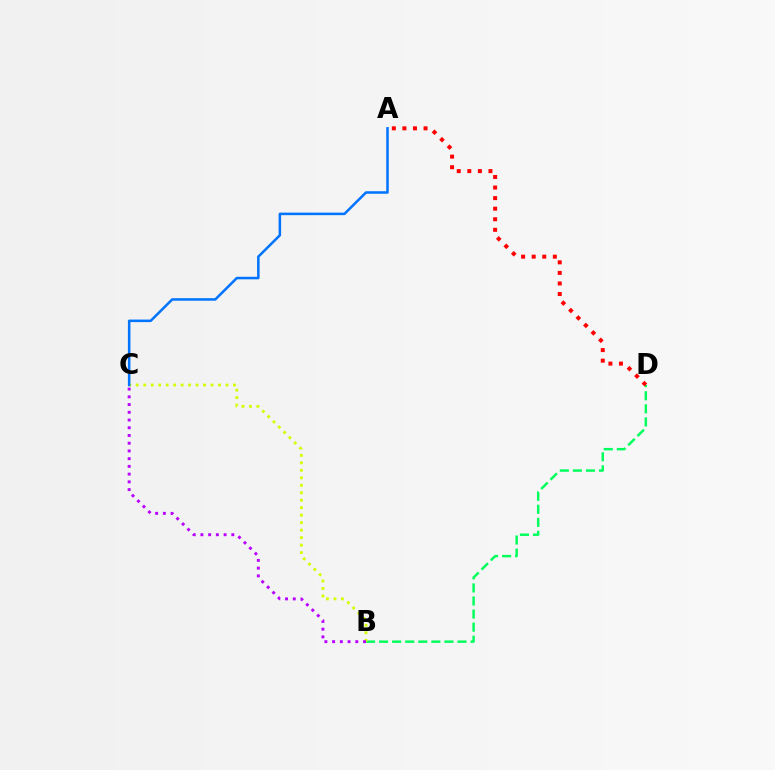{('B', 'D'): [{'color': '#00ff5c', 'line_style': 'dashed', 'thickness': 1.78}], ('B', 'C'): [{'color': '#d1ff00', 'line_style': 'dotted', 'thickness': 2.03}, {'color': '#b900ff', 'line_style': 'dotted', 'thickness': 2.1}], ('A', 'D'): [{'color': '#ff0000', 'line_style': 'dotted', 'thickness': 2.87}], ('A', 'C'): [{'color': '#0074ff', 'line_style': 'solid', 'thickness': 1.82}]}